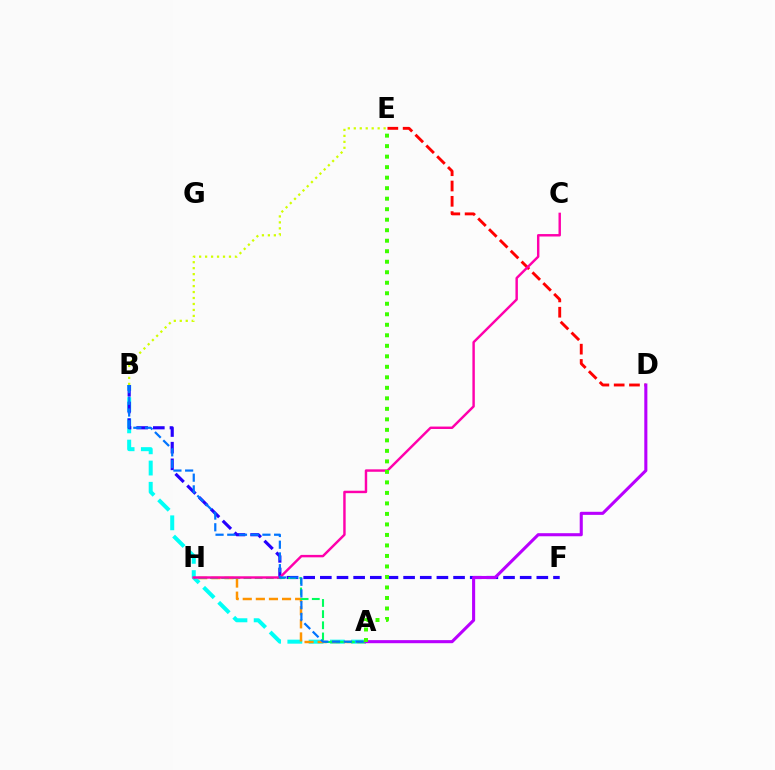{('B', 'E'): [{'color': '#d1ff00', 'line_style': 'dotted', 'thickness': 1.62}], ('A', 'B'): [{'color': '#00fff6', 'line_style': 'dashed', 'thickness': 2.89}, {'color': '#0074ff', 'line_style': 'dashed', 'thickness': 1.59}], ('A', 'H'): [{'color': '#ff9400', 'line_style': 'dashed', 'thickness': 1.78}, {'color': '#00ff5c', 'line_style': 'dashed', 'thickness': 1.52}], ('B', 'F'): [{'color': '#2500ff', 'line_style': 'dashed', 'thickness': 2.26}], ('D', 'E'): [{'color': '#ff0000', 'line_style': 'dashed', 'thickness': 2.08}], ('A', 'D'): [{'color': '#b900ff', 'line_style': 'solid', 'thickness': 2.22}], ('C', 'H'): [{'color': '#ff00ac', 'line_style': 'solid', 'thickness': 1.76}], ('A', 'E'): [{'color': '#3dff00', 'line_style': 'dotted', 'thickness': 2.85}]}